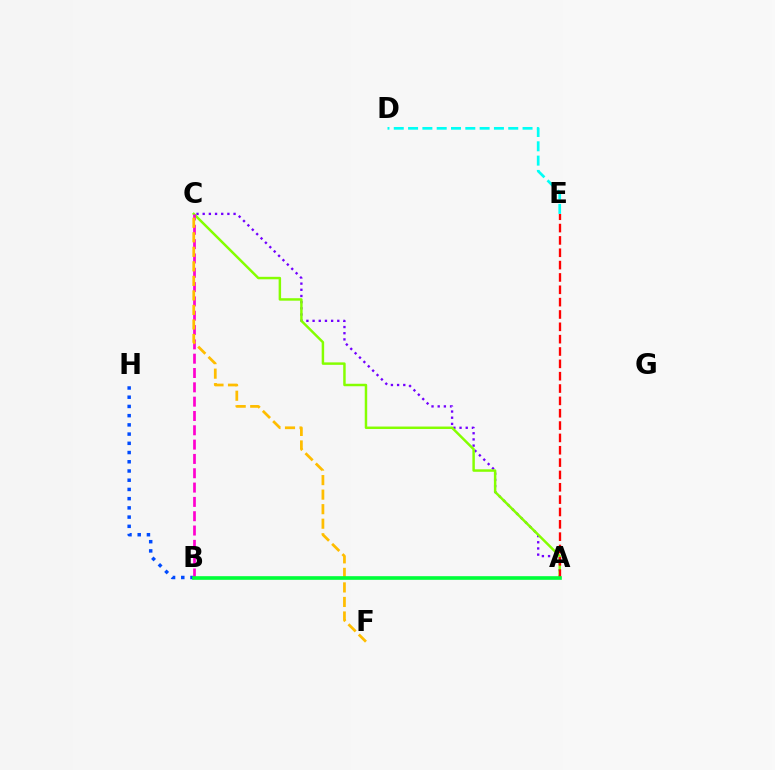{('A', 'C'): [{'color': '#7200ff', 'line_style': 'dotted', 'thickness': 1.68}, {'color': '#84ff00', 'line_style': 'solid', 'thickness': 1.78}], ('B', 'H'): [{'color': '#004bff', 'line_style': 'dotted', 'thickness': 2.51}], ('B', 'C'): [{'color': '#ff00cf', 'line_style': 'dashed', 'thickness': 1.95}], ('C', 'F'): [{'color': '#ffbd00', 'line_style': 'dashed', 'thickness': 1.97}], ('A', 'E'): [{'color': '#ff0000', 'line_style': 'dashed', 'thickness': 1.68}], ('D', 'E'): [{'color': '#00fff6', 'line_style': 'dashed', 'thickness': 1.94}], ('A', 'B'): [{'color': '#00ff39', 'line_style': 'solid', 'thickness': 2.62}]}